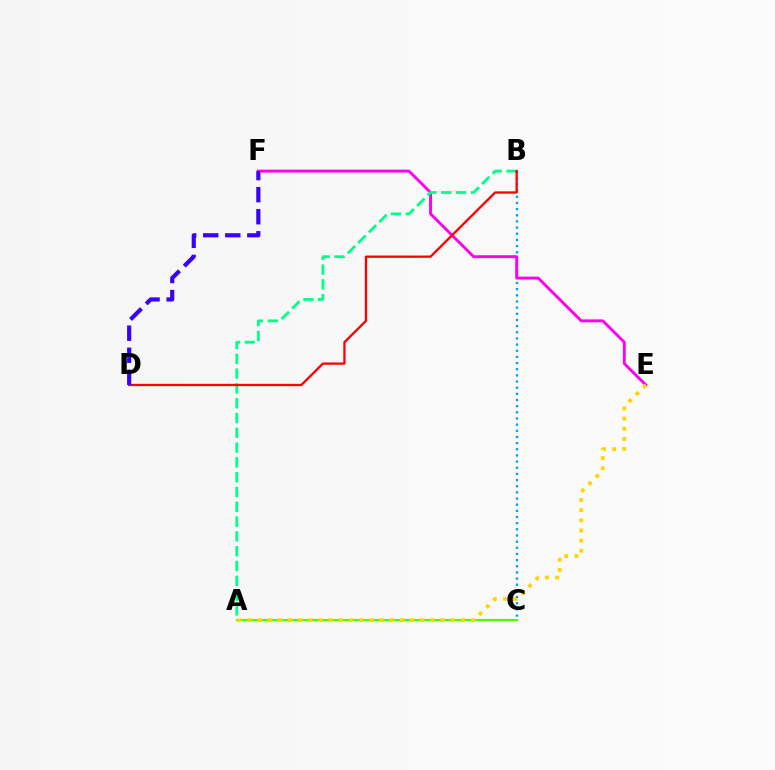{('B', 'C'): [{'color': '#009eff', 'line_style': 'dotted', 'thickness': 1.67}], ('E', 'F'): [{'color': '#ff00ed', 'line_style': 'solid', 'thickness': 2.08}], ('A', 'B'): [{'color': '#00ff86', 'line_style': 'dashed', 'thickness': 2.01}], ('B', 'D'): [{'color': '#ff0000', 'line_style': 'solid', 'thickness': 1.66}], ('D', 'F'): [{'color': '#3700ff', 'line_style': 'dashed', 'thickness': 3.0}], ('A', 'C'): [{'color': '#4fff00', 'line_style': 'solid', 'thickness': 1.54}], ('A', 'E'): [{'color': '#ffd500', 'line_style': 'dotted', 'thickness': 2.76}]}